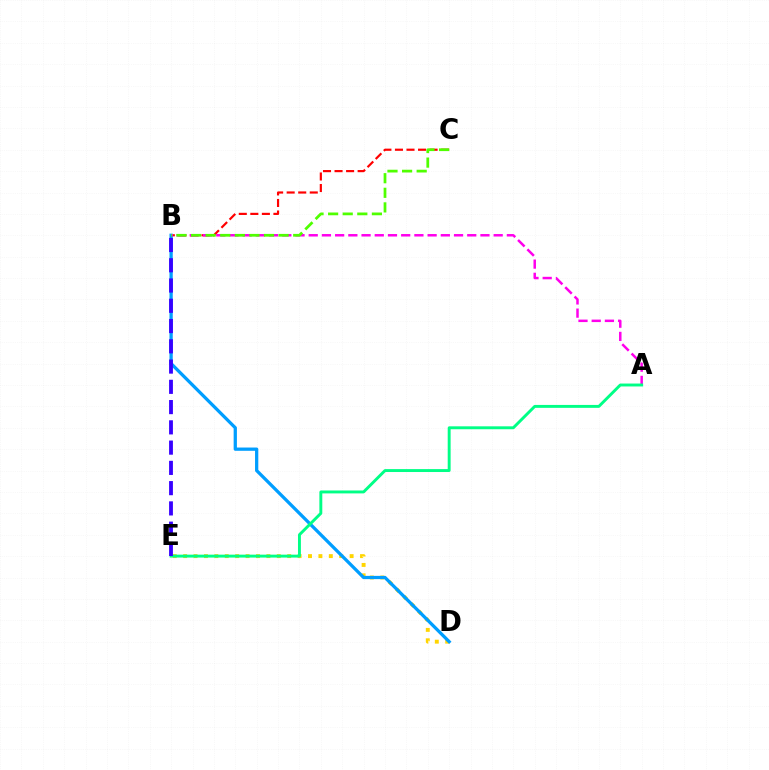{('B', 'C'): [{'color': '#ff0000', 'line_style': 'dashed', 'thickness': 1.57}, {'color': '#4fff00', 'line_style': 'dashed', 'thickness': 1.98}], ('D', 'E'): [{'color': '#ffd500', 'line_style': 'dotted', 'thickness': 2.83}], ('B', 'D'): [{'color': '#009eff', 'line_style': 'solid', 'thickness': 2.35}], ('A', 'B'): [{'color': '#ff00ed', 'line_style': 'dashed', 'thickness': 1.79}], ('A', 'E'): [{'color': '#00ff86', 'line_style': 'solid', 'thickness': 2.1}], ('B', 'E'): [{'color': '#3700ff', 'line_style': 'dashed', 'thickness': 2.75}]}